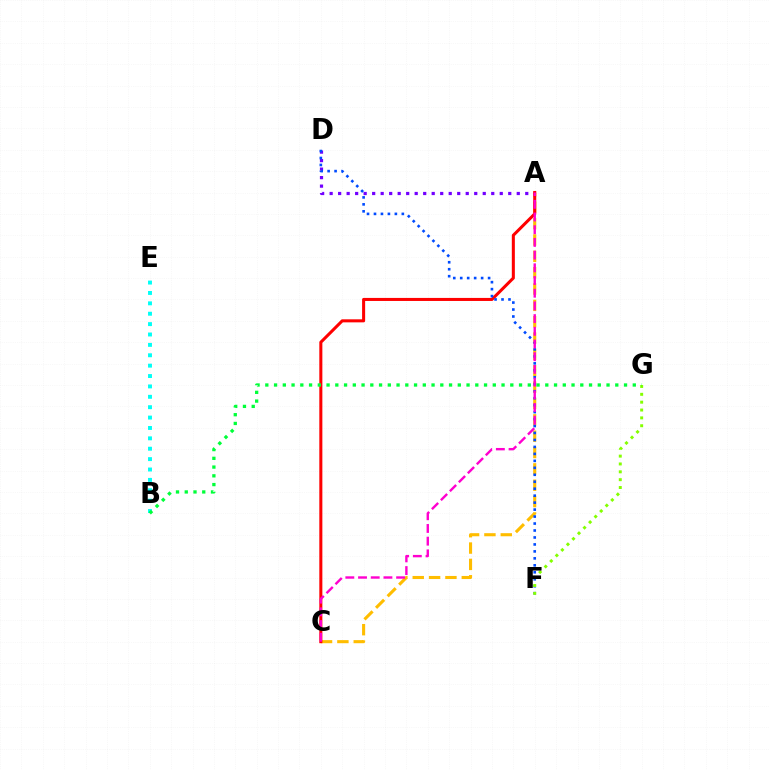{('A', 'C'): [{'color': '#ffbd00', 'line_style': 'dashed', 'thickness': 2.22}, {'color': '#ff0000', 'line_style': 'solid', 'thickness': 2.19}, {'color': '#ff00cf', 'line_style': 'dashed', 'thickness': 1.73}], ('A', 'D'): [{'color': '#7200ff', 'line_style': 'dotted', 'thickness': 2.31}], ('B', 'E'): [{'color': '#00fff6', 'line_style': 'dotted', 'thickness': 2.82}], ('D', 'F'): [{'color': '#004bff', 'line_style': 'dotted', 'thickness': 1.89}], ('F', 'G'): [{'color': '#84ff00', 'line_style': 'dotted', 'thickness': 2.13}], ('B', 'G'): [{'color': '#00ff39', 'line_style': 'dotted', 'thickness': 2.38}]}